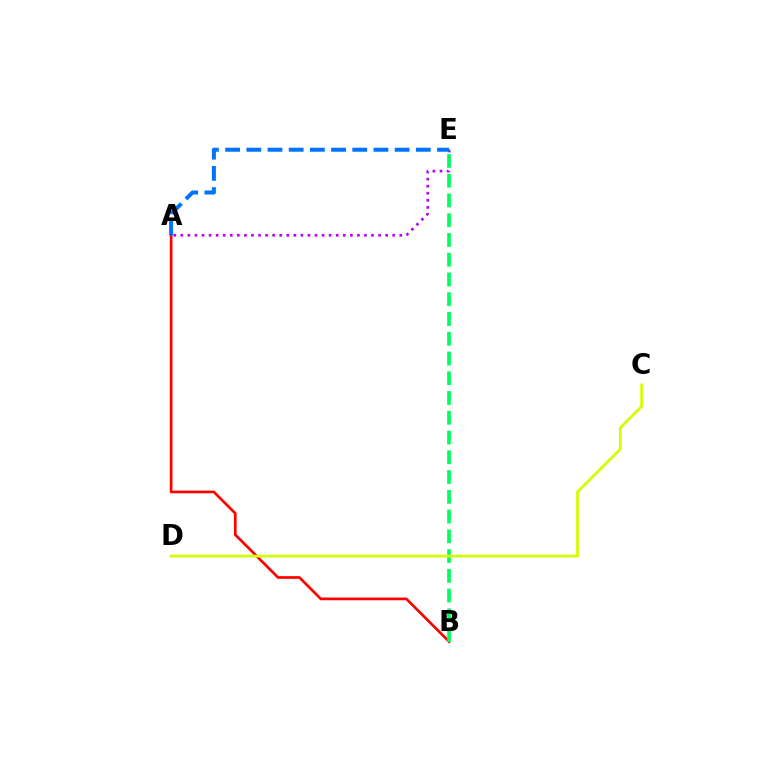{('A', 'B'): [{'color': '#ff0000', 'line_style': 'solid', 'thickness': 1.94}], ('A', 'E'): [{'color': '#b900ff', 'line_style': 'dotted', 'thickness': 1.92}, {'color': '#0074ff', 'line_style': 'dashed', 'thickness': 2.88}], ('B', 'E'): [{'color': '#00ff5c', 'line_style': 'dashed', 'thickness': 2.68}], ('C', 'D'): [{'color': '#d1ff00', 'line_style': 'solid', 'thickness': 2.0}]}